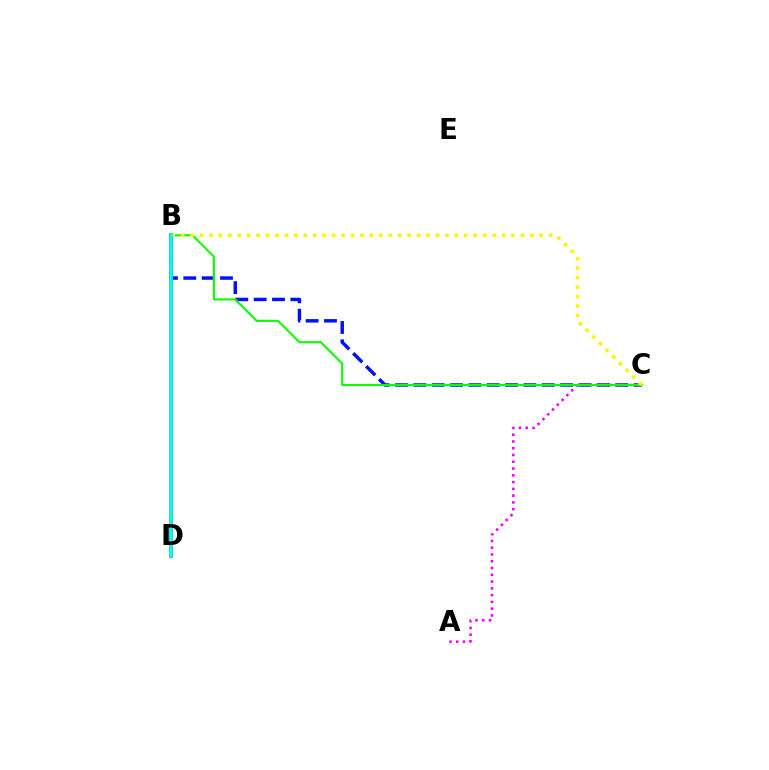{('B', 'D'): [{'color': '#ff0000', 'line_style': 'solid', 'thickness': 2.78}, {'color': '#00fff6', 'line_style': 'solid', 'thickness': 2.62}], ('B', 'C'): [{'color': '#0010ff', 'line_style': 'dashed', 'thickness': 2.49}, {'color': '#08ff00', 'line_style': 'solid', 'thickness': 1.52}, {'color': '#fcf500', 'line_style': 'dotted', 'thickness': 2.56}], ('A', 'C'): [{'color': '#ee00ff', 'line_style': 'dotted', 'thickness': 1.84}]}